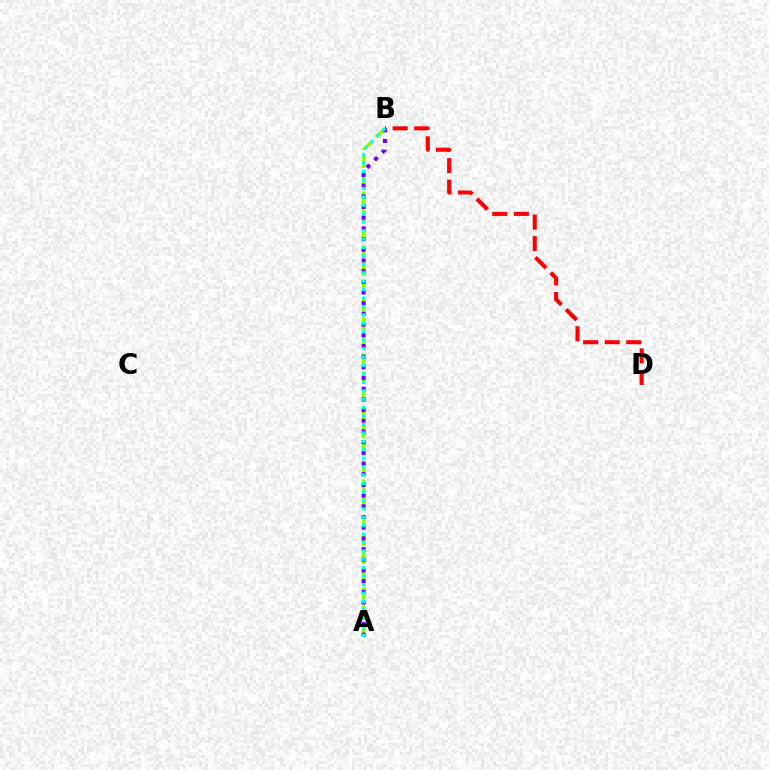{('B', 'D'): [{'color': '#ff0000', 'line_style': 'dashed', 'thickness': 2.93}], ('A', 'B'): [{'color': '#84ff00', 'line_style': 'dashed', 'thickness': 2.44}, {'color': '#7200ff', 'line_style': 'dotted', 'thickness': 2.9}, {'color': '#00fff6', 'line_style': 'dotted', 'thickness': 2.29}]}